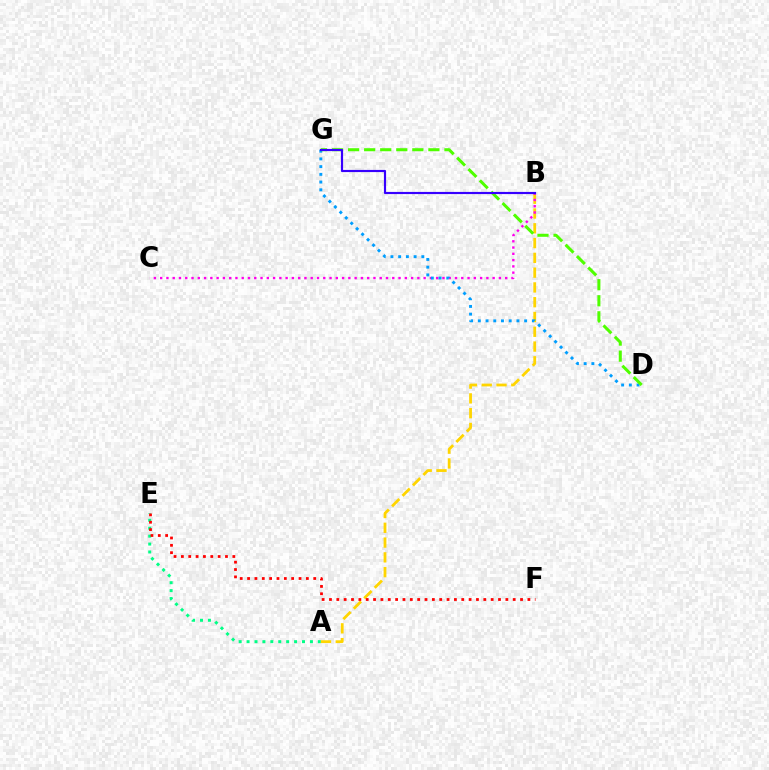{('A', 'E'): [{'color': '#00ff86', 'line_style': 'dotted', 'thickness': 2.15}], ('A', 'B'): [{'color': '#ffd500', 'line_style': 'dashed', 'thickness': 2.01}], ('B', 'C'): [{'color': '#ff00ed', 'line_style': 'dotted', 'thickness': 1.7}], ('D', 'G'): [{'color': '#009eff', 'line_style': 'dotted', 'thickness': 2.1}, {'color': '#4fff00', 'line_style': 'dashed', 'thickness': 2.18}], ('E', 'F'): [{'color': '#ff0000', 'line_style': 'dotted', 'thickness': 2.0}], ('B', 'G'): [{'color': '#3700ff', 'line_style': 'solid', 'thickness': 1.56}]}